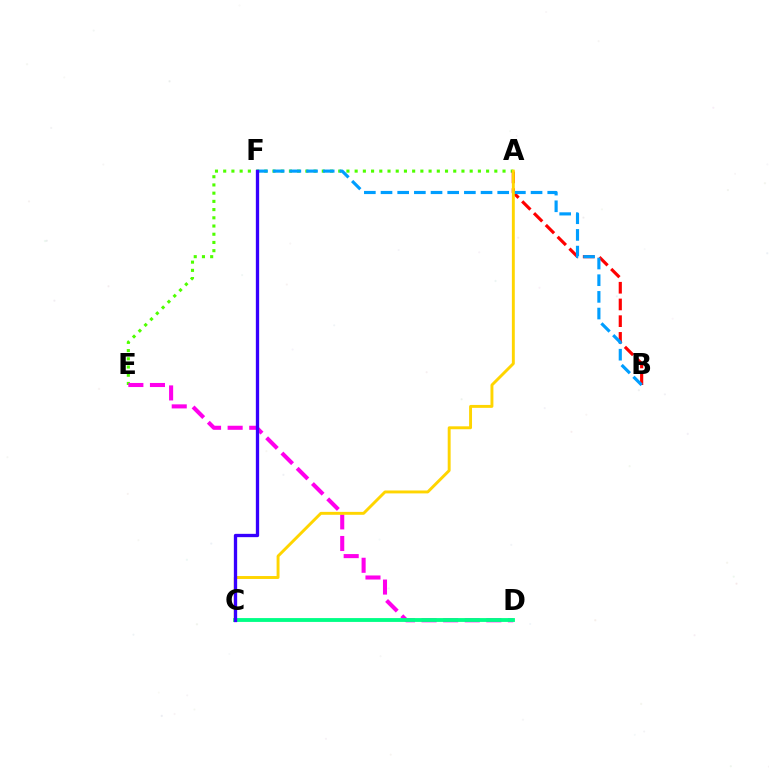{('A', 'E'): [{'color': '#4fff00', 'line_style': 'dotted', 'thickness': 2.23}], ('A', 'B'): [{'color': '#ff0000', 'line_style': 'dashed', 'thickness': 2.27}], ('B', 'F'): [{'color': '#009eff', 'line_style': 'dashed', 'thickness': 2.26}], ('D', 'E'): [{'color': '#ff00ed', 'line_style': 'dashed', 'thickness': 2.93}], ('C', 'D'): [{'color': '#00ff86', 'line_style': 'solid', 'thickness': 2.77}], ('A', 'C'): [{'color': '#ffd500', 'line_style': 'solid', 'thickness': 2.1}], ('C', 'F'): [{'color': '#3700ff', 'line_style': 'solid', 'thickness': 2.39}]}